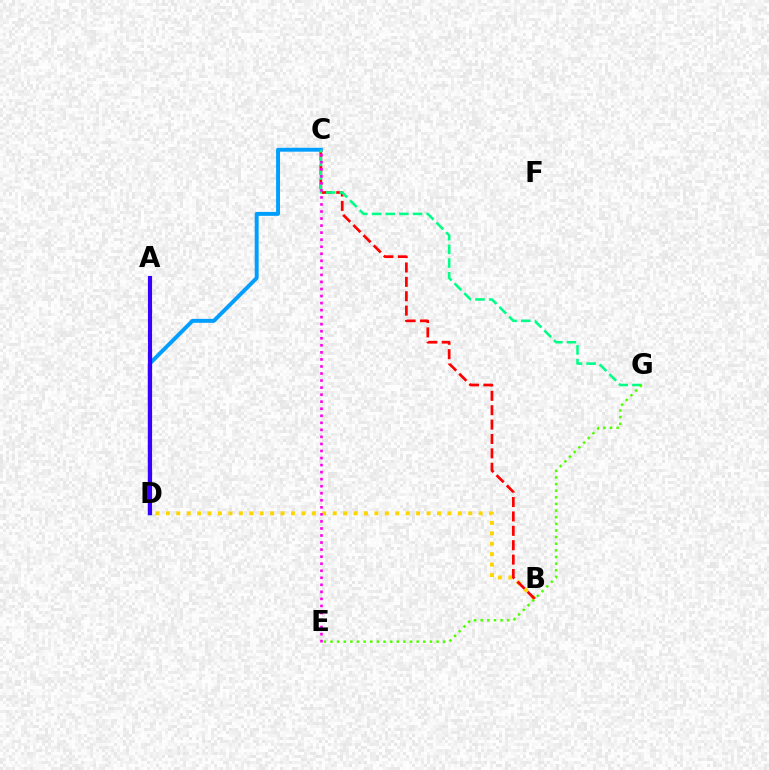{('C', 'D'): [{'color': '#009eff', 'line_style': 'solid', 'thickness': 2.82}], ('B', 'D'): [{'color': '#ffd500', 'line_style': 'dotted', 'thickness': 2.83}], ('B', 'C'): [{'color': '#ff0000', 'line_style': 'dashed', 'thickness': 1.95}], ('C', 'G'): [{'color': '#00ff86', 'line_style': 'dashed', 'thickness': 1.86}], ('C', 'E'): [{'color': '#ff00ed', 'line_style': 'dotted', 'thickness': 1.91}], ('A', 'D'): [{'color': '#3700ff', 'line_style': 'solid', 'thickness': 2.99}], ('E', 'G'): [{'color': '#4fff00', 'line_style': 'dotted', 'thickness': 1.8}]}